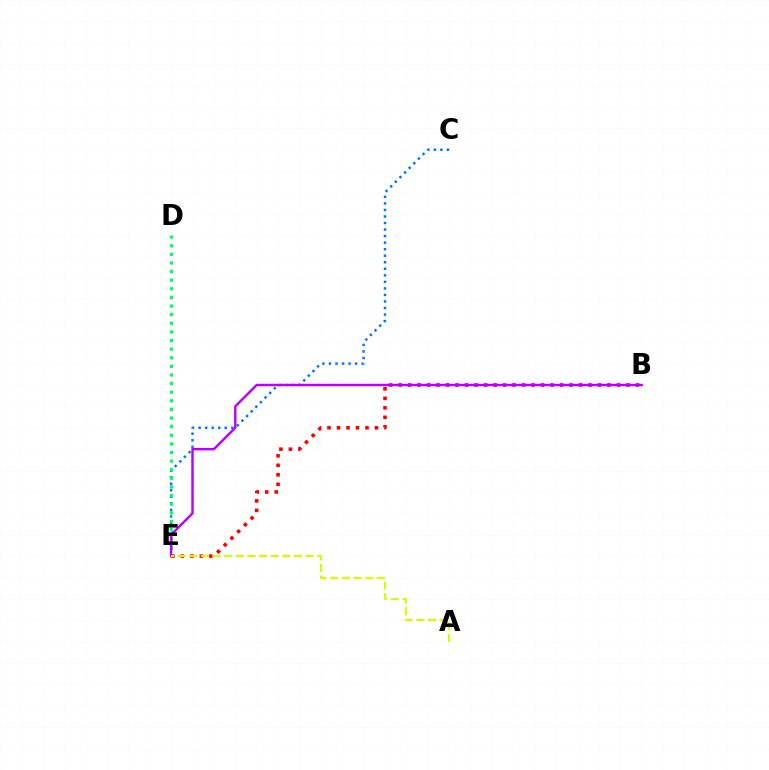{('C', 'E'): [{'color': '#0074ff', 'line_style': 'dotted', 'thickness': 1.78}], ('D', 'E'): [{'color': '#00ff5c', 'line_style': 'dotted', 'thickness': 2.34}], ('B', 'E'): [{'color': '#ff0000', 'line_style': 'dotted', 'thickness': 2.58}, {'color': '#b900ff', 'line_style': 'solid', 'thickness': 1.74}], ('A', 'E'): [{'color': '#d1ff00', 'line_style': 'dashed', 'thickness': 1.58}]}